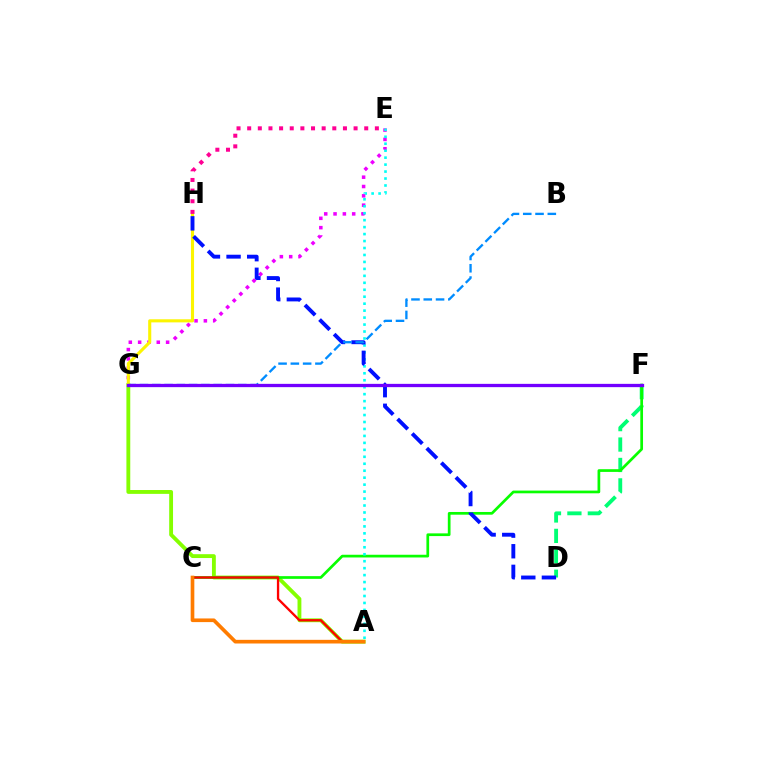{('E', 'G'): [{'color': '#ee00ff', 'line_style': 'dotted', 'thickness': 2.53}], ('A', 'G'): [{'color': '#84ff00', 'line_style': 'solid', 'thickness': 2.77}], ('D', 'F'): [{'color': '#00ff74', 'line_style': 'dashed', 'thickness': 2.77}], ('C', 'F'): [{'color': '#08ff00', 'line_style': 'solid', 'thickness': 1.95}], ('G', 'H'): [{'color': '#fcf500', 'line_style': 'solid', 'thickness': 2.22}], ('A', 'E'): [{'color': '#00fff6', 'line_style': 'dotted', 'thickness': 1.89}], ('A', 'C'): [{'color': '#ff0000', 'line_style': 'solid', 'thickness': 1.68}, {'color': '#ff7c00', 'line_style': 'solid', 'thickness': 2.63}], ('D', 'H'): [{'color': '#0010ff', 'line_style': 'dashed', 'thickness': 2.8}], ('E', 'H'): [{'color': '#ff0094', 'line_style': 'dotted', 'thickness': 2.89}], ('B', 'G'): [{'color': '#008cff', 'line_style': 'dashed', 'thickness': 1.67}], ('F', 'G'): [{'color': '#7200ff', 'line_style': 'solid', 'thickness': 2.37}]}